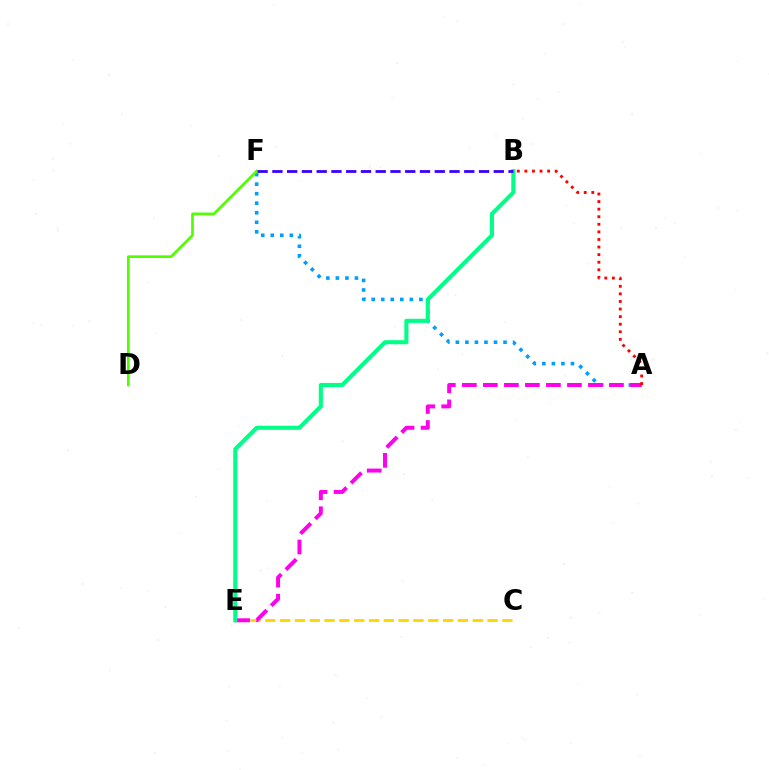{('A', 'F'): [{'color': '#009eff', 'line_style': 'dotted', 'thickness': 2.59}], ('C', 'E'): [{'color': '#ffd500', 'line_style': 'dashed', 'thickness': 2.01}], ('D', 'F'): [{'color': '#4fff00', 'line_style': 'solid', 'thickness': 1.95}], ('A', 'E'): [{'color': '#ff00ed', 'line_style': 'dashed', 'thickness': 2.86}], ('B', 'E'): [{'color': '#00ff86', 'line_style': 'solid', 'thickness': 2.95}], ('B', 'F'): [{'color': '#3700ff', 'line_style': 'dashed', 'thickness': 2.01}], ('A', 'B'): [{'color': '#ff0000', 'line_style': 'dotted', 'thickness': 2.06}]}